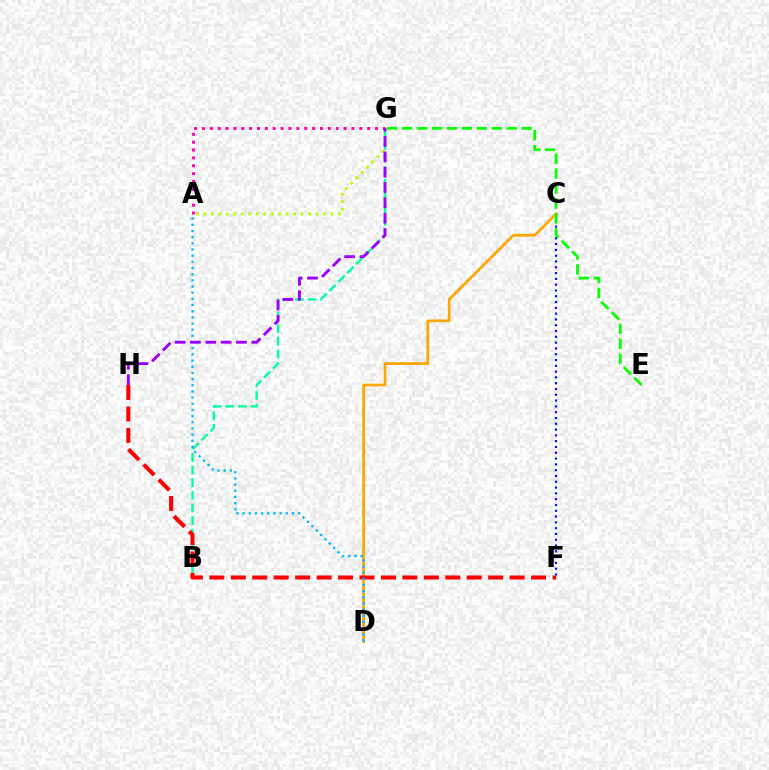{('C', 'F'): [{'color': '#0010ff', 'line_style': 'dotted', 'thickness': 1.58}], ('A', 'G'): [{'color': '#b3ff00', 'line_style': 'dotted', 'thickness': 2.03}, {'color': '#ff00bd', 'line_style': 'dotted', 'thickness': 2.14}], ('B', 'G'): [{'color': '#00ff9d', 'line_style': 'dashed', 'thickness': 1.72}], ('C', 'D'): [{'color': '#ffa500', 'line_style': 'solid', 'thickness': 1.95}], ('F', 'H'): [{'color': '#ff0000', 'line_style': 'dashed', 'thickness': 2.91}], ('A', 'D'): [{'color': '#00b5ff', 'line_style': 'dotted', 'thickness': 1.68}], ('E', 'G'): [{'color': '#08ff00', 'line_style': 'dashed', 'thickness': 2.03}], ('G', 'H'): [{'color': '#9b00ff', 'line_style': 'dashed', 'thickness': 2.08}]}